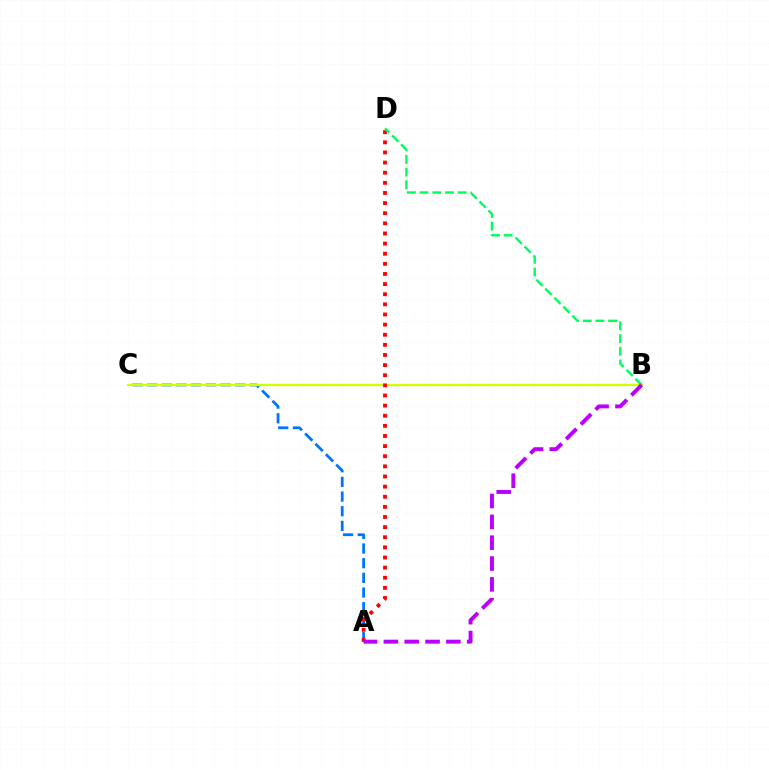{('A', 'C'): [{'color': '#0074ff', 'line_style': 'dashed', 'thickness': 1.99}], ('B', 'C'): [{'color': '#d1ff00', 'line_style': 'solid', 'thickness': 1.64}], ('A', 'D'): [{'color': '#ff0000', 'line_style': 'dotted', 'thickness': 2.75}], ('B', 'D'): [{'color': '#00ff5c', 'line_style': 'dashed', 'thickness': 1.73}], ('A', 'B'): [{'color': '#b900ff', 'line_style': 'dashed', 'thickness': 2.83}]}